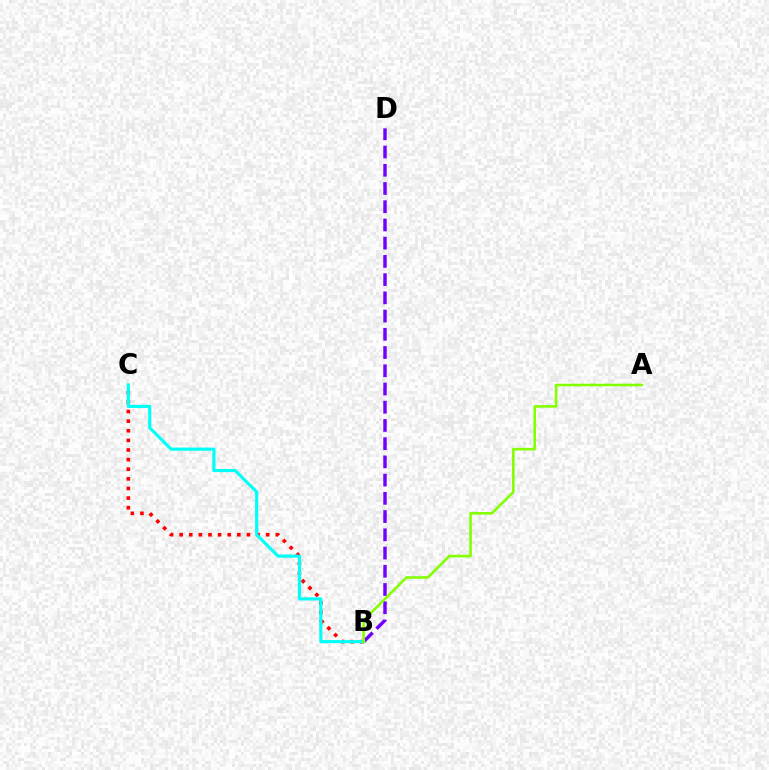{('B', 'D'): [{'color': '#7200ff', 'line_style': 'dashed', 'thickness': 2.48}], ('B', 'C'): [{'color': '#ff0000', 'line_style': 'dotted', 'thickness': 2.61}, {'color': '#00fff6', 'line_style': 'solid', 'thickness': 2.27}], ('A', 'B'): [{'color': '#84ff00', 'line_style': 'solid', 'thickness': 1.87}]}